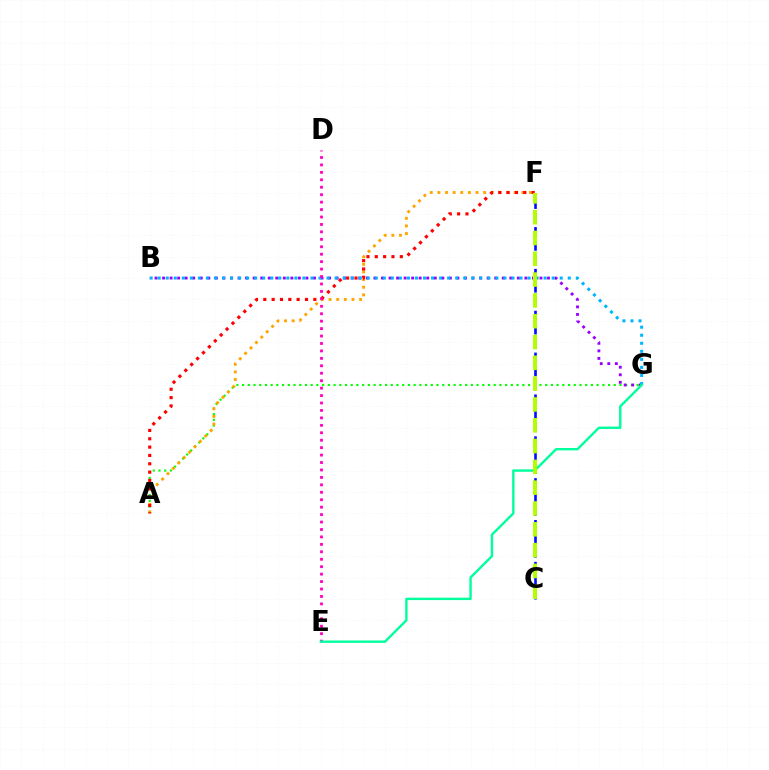{('A', 'G'): [{'color': '#08ff00', 'line_style': 'dotted', 'thickness': 1.55}], ('A', 'F'): [{'color': '#ffa500', 'line_style': 'dotted', 'thickness': 2.07}, {'color': '#ff0000', 'line_style': 'dotted', 'thickness': 2.27}], ('B', 'G'): [{'color': '#9b00ff', 'line_style': 'dotted', 'thickness': 2.05}, {'color': '#00b5ff', 'line_style': 'dotted', 'thickness': 2.18}], ('D', 'E'): [{'color': '#ff00bd', 'line_style': 'dotted', 'thickness': 2.02}], ('E', 'G'): [{'color': '#00ff9d', 'line_style': 'solid', 'thickness': 1.72}], ('C', 'F'): [{'color': '#0010ff', 'line_style': 'dashed', 'thickness': 1.9}, {'color': '#b3ff00', 'line_style': 'dashed', 'thickness': 2.83}]}